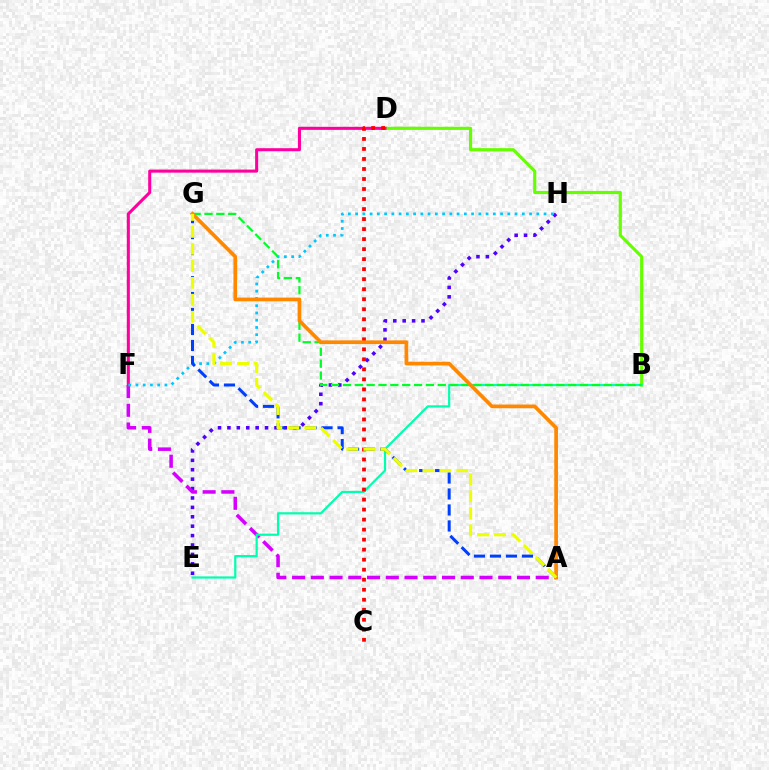{('E', 'H'): [{'color': '#4f00ff', 'line_style': 'dotted', 'thickness': 2.56}], ('B', 'D'): [{'color': '#66ff00', 'line_style': 'solid', 'thickness': 2.27}], ('A', 'F'): [{'color': '#d600ff', 'line_style': 'dashed', 'thickness': 2.55}], ('D', 'F'): [{'color': '#ff00a0', 'line_style': 'solid', 'thickness': 2.21}], ('B', 'E'): [{'color': '#00ffaf', 'line_style': 'solid', 'thickness': 1.59}], ('F', 'H'): [{'color': '#00c7ff', 'line_style': 'dotted', 'thickness': 1.97}], ('C', 'D'): [{'color': '#ff0000', 'line_style': 'dotted', 'thickness': 2.72}], ('A', 'G'): [{'color': '#003fff', 'line_style': 'dashed', 'thickness': 2.17}, {'color': '#ff8800', 'line_style': 'solid', 'thickness': 2.66}, {'color': '#eeff00', 'line_style': 'dashed', 'thickness': 2.31}], ('B', 'G'): [{'color': '#00ff27', 'line_style': 'dashed', 'thickness': 1.61}]}